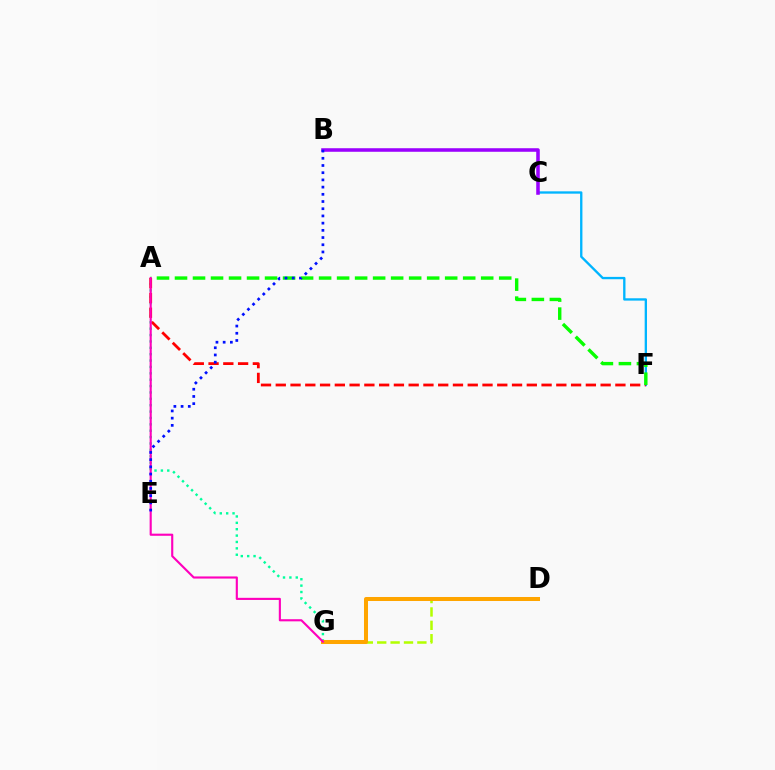{('C', 'F'): [{'color': '#00b5ff', 'line_style': 'solid', 'thickness': 1.68}], ('A', 'G'): [{'color': '#00ff9d', 'line_style': 'dotted', 'thickness': 1.73}, {'color': '#ff00bd', 'line_style': 'solid', 'thickness': 1.53}], ('A', 'F'): [{'color': '#ff0000', 'line_style': 'dashed', 'thickness': 2.01}, {'color': '#08ff00', 'line_style': 'dashed', 'thickness': 2.45}], ('D', 'G'): [{'color': '#b3ff00', 'line_style': 'dashed', 'thickness': 1.82}, {'color': '#ffa500', 'line_style': 'solid', 'thickness': 2.88}], ('B', 'C'): [{'color': '#9b00ff', 'line_style': 'solid', 'thickness': 2.56}], ('B', 'E'): [{'color': '#0010ff', 'line_style': 'dotted', 'thickness': 1.96}]}